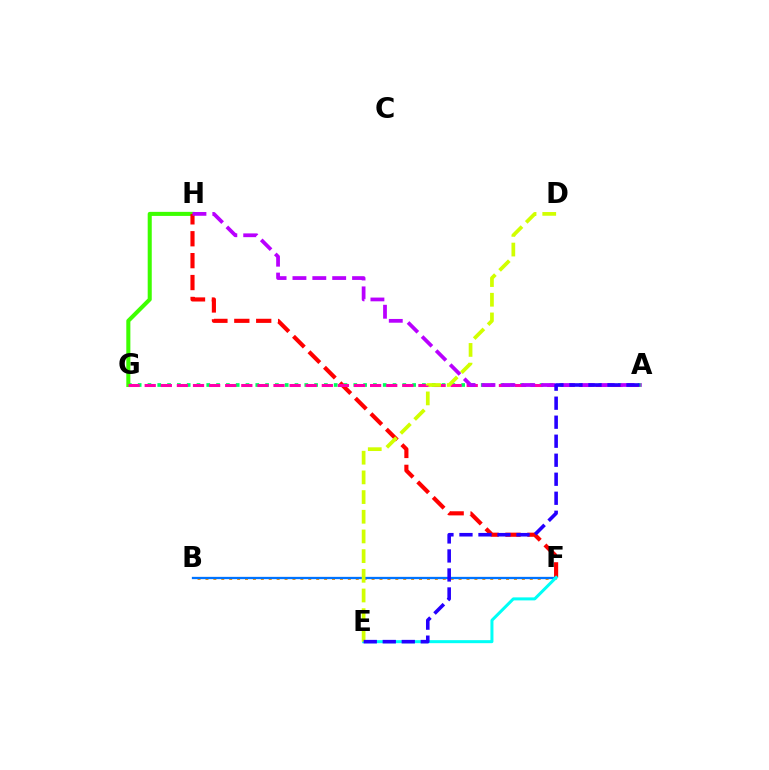{('A', 'G'): [{'color': '#00ff5c', 'line_style': 'dotted', 'thickness': 2.66}, {'color': '#ff00ac', 'line_style': 'dashed', 'thickness': 2.19}], ('G', 'H'): [{'color': '#3dff00', 'line_style': 'solid', 'thickness': 2.92}], ('B', 'F'): [{'color': '#ff9400', 'line_style': 'dotted', 'thickness': 2.15}, {'color': '#0074ff', 'line_style': 'solid', 'thickness': 1.66}], ('F', 'H'): [{'color': '#ff0000', 'line_style': 'dashed', 'thickness': 2.98}], ('E', 'F'): [{'color': '#00fff6', 'line_style': 'solid', 'thickness': 2.17}], ('A', 'H'): [{'color': '#b900ff', 'line_style': 'dashed', 'thickness': 2.7}], ('D', 'E'): [{'color': '#d1ff00', 'line_style': 'dashed', 'thickness': 2.67}], ('A', 'E'): [{'color': '#2500ff', 'line_style': 'dashed', 'thickness': 2.58}]}